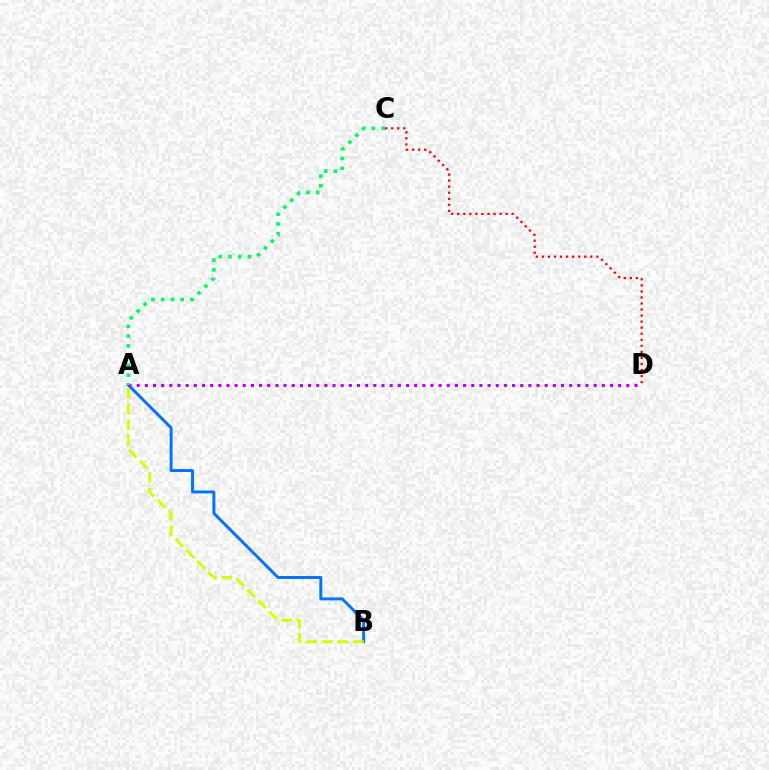{('A', 'B'): [{'color': '#0074ff', 'line_style': 'solid', 'thickness': 2.13}, {'color': '#d1ff00', 'line_style': 'dashed', 'thickness': 2.11}], ('A', 'D'): [{'color': '#b900ff', 'line_style': 'dotted', 'thickness': 2.22}], ('A', 'C'): [{'color': '#00ff5c', 'line_style': 'dotted', 'thickness': 2.65}], ('C', 'D'): [{'color': '#ff0000', 'line_style': 'dotted', 'thickness': 1.64}]}